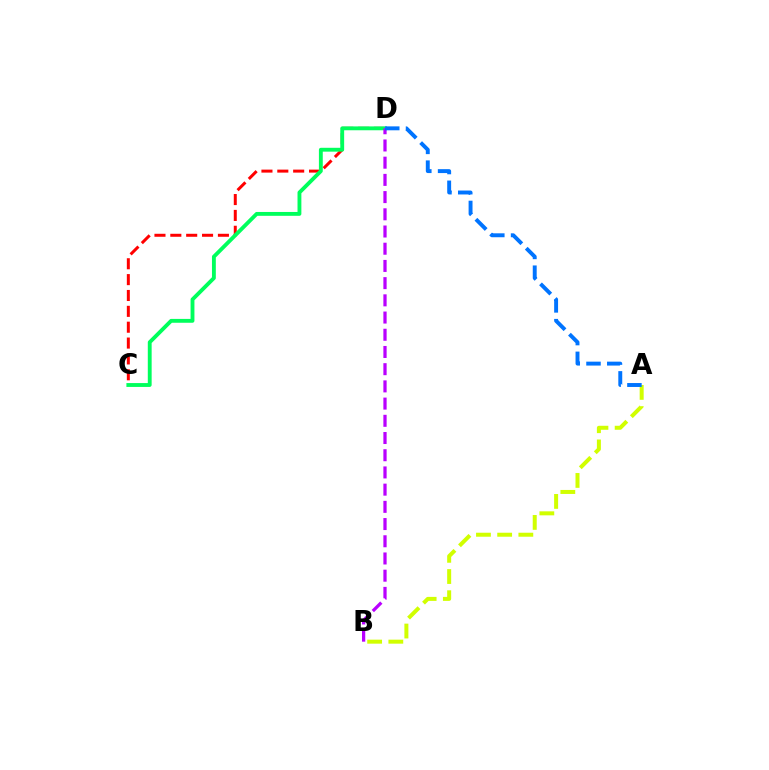{('C', 'D'): [{'color': '#ff0000', 'line_style': 'dashed', 'thickness': 2.15}, {'color': '#00ff5c', 'line_style': 'solid', 'thickness': 2.78}], ('B', 'D'): [{'color': '#b900ff', 'line_style': 'dashed', 'thickness': 2.34}], ('A', 'B'): [{'color': '#d1ff00', 'line_style': 'dashed', 'thickness': 2.88}], ('A', 'D'): [{'color': '#0074ff', 'line_style': 'dashed', 'thickness': 2.82}]}